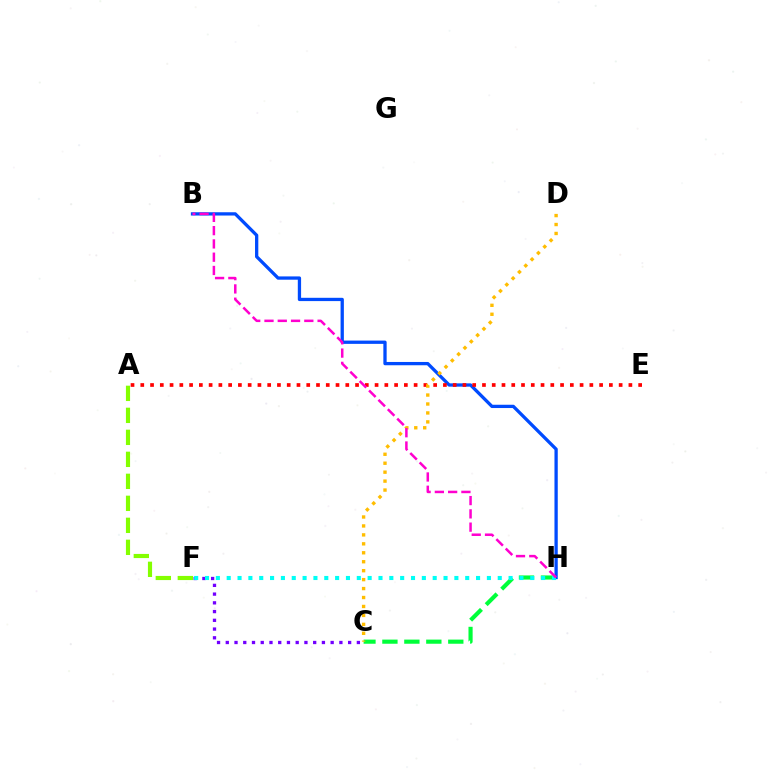{('A', 'F'): [{'color': '#84ff00', 'line_style': 'dashed', 'thickness': 2.99}], ('C', 'H'): [{'color': '#00ff39', 'line_style': 'dashed', 'thickness': 2.98}], ('C', 'F'): [{'color': '#7200ff', 'line_style': 'dotted', 'thickness': 2.37}], ('B', 'H'): [{'color': '#004bff', 'line_style': 'solid', 'thickness': 2.37}, {'color': '#ff00cf', 'line_style': 'dashed', 'thickness': 1.8}], ('A', 'E'): [{'color': '#ff0000', 'line_style': 'dotted', 'thickness': 2.65}], ('C', 'D'): [{'color': '#ffbd00', 'line_style': 'dotted', 'thickness': 2.43}], ('F', 'H'): [{'color': '#00fff6', 'line_style': 'dotted', 'thickness': 2.95}]}